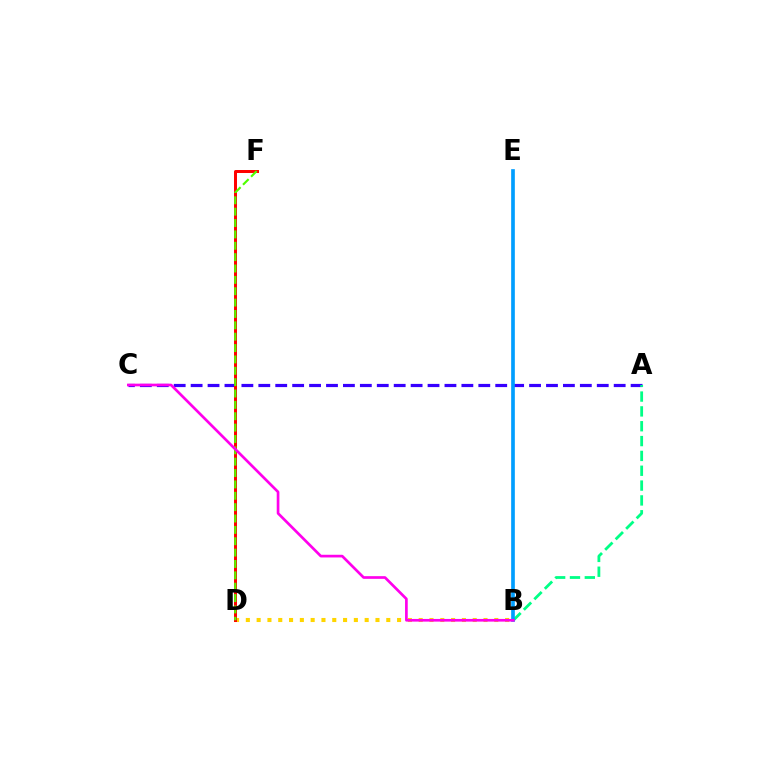{('A', 'C'): [{'color': '#3700ff', 'line_style': 'dashed', 'thickness': 2.3}], ('B', 'D'): [{'color': '#ffd500', 'line_style': 'dotted', 'thickness': 2.94}], ('A', 'B'): [{'color': '#00ff86', 'line_style': 'dashed', 'thickness': 2.02}], ('D', 'F'): [{'color': '#ff0000', 'line_style': 'solid', 'thickness': 2.15}, {'color': '#4fff00', 'line_style': 'dashed', 'thickness': 1.54}], ('B', 'E'): [{'color': '#009eff', 'line_style': 'solid', 'thickness': 2.64}], ('B', 'C'): [{'color': '#ff00ed', 'line_style': 'solid', 'thickness': 1.93}]}